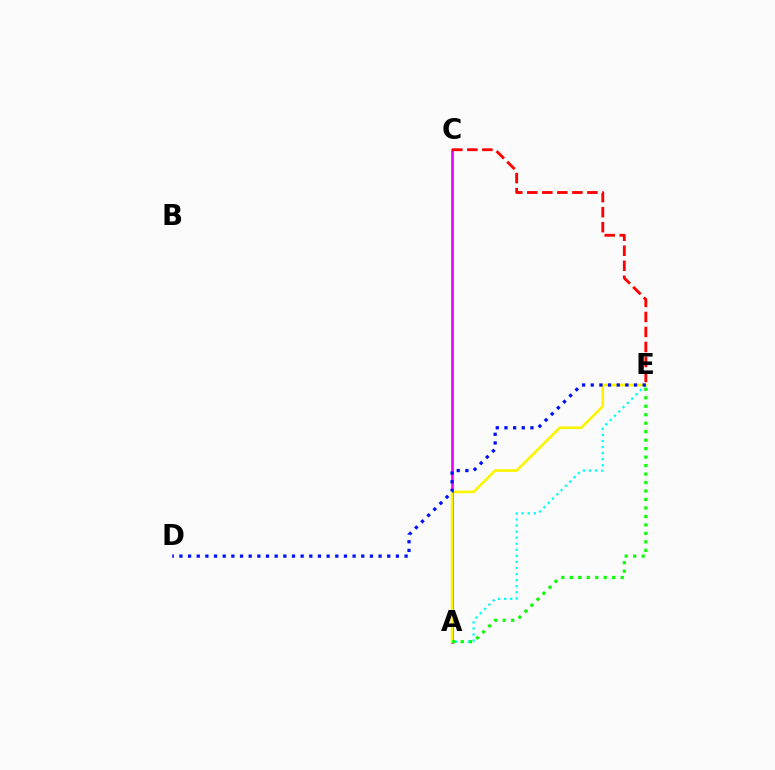{('A', 'C'): [{'color': '#ee00ff', 'line_style': 'solid', 'thickness': 1.93}], ('A', 'E'): [{'color': '#fcf500', 'line_style': 'solid', 'thickness': 1.91}, {'color': '#00fff6', 'line_style': 'dotted', 'thickness': 1.65}, {'color': '#08ff00', 'line_style': 'dotted', 'thickness': 2.3}], ('C', 'E'): [{'color': '#ff0000', 'line_style': 'dashed', 'thickness': 2.04}], ('D', 'E'): [{'color': '#0010ff', 'line_style': 'dotted', 'thickness': 2.35}]}